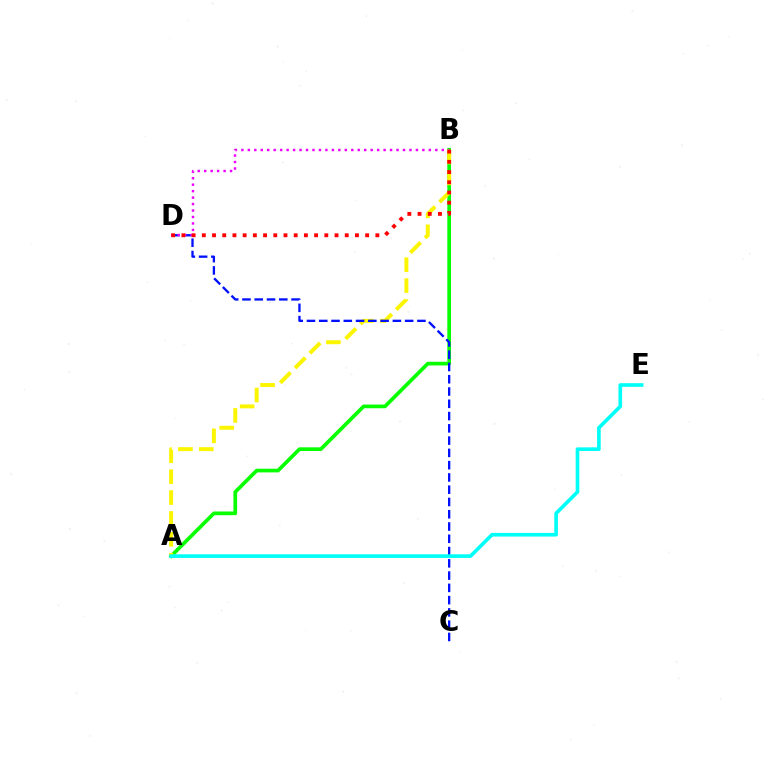{('A', 'B'): [{'color': '#08ff00', 'line_style': 'solid', 'thickness': 2.65}, {'color': '#fcf500', 'line_style': 'dashed', 'thickness': 2.84}], ('C', 'D'): [{'color': '#0010ff', 'line_style': 'dashed', 'thickness': 1.67}], ('B', 'D'): [{'color': '#ee00ff', 'line_style': 'dotted', 'thickness': 1.76}, {'color': '#ff0000', 'line_style': 'dotted', 'thickness': 2.77}], ('A', 'E'): [{'color': '#00fff6', 'line_style': 'solid', 'thickness': 2.62}]}